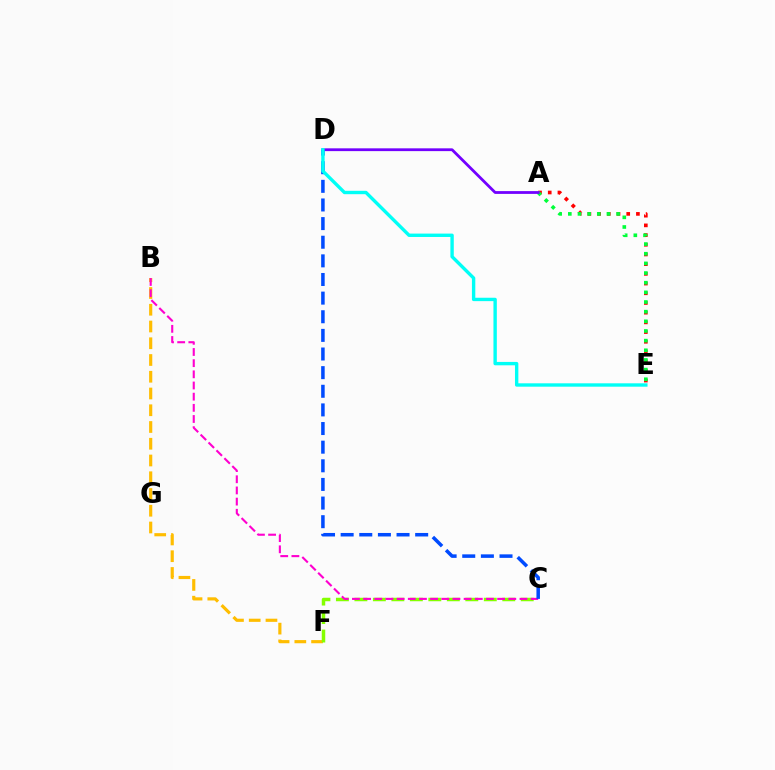{('B', 'F'): [{'color': '#ffbd00', 'line_style': 'dashed', 'thickness': 2.28}], ('A', 'E'): [{'color': '#ff0000', 'line_style': 'dotted', 'thickness': 2.64}, {'color': '#00ff39', 'line_style': 'dotted', 'thickness': 2.62}], ('C', 'F'): [{'color': '#84ff00', 'line_style': 'dashed', 'thickness': 2.51}], ('B', 'C'): [{'color': '#ff00cf', 'line_style': 'dashed', 'thickness': 1.52}], ('A', 'D'): [{'color': '#7200ff', 'line_style': 'solid', 'thickness': 2.01}], ('C', 'D'): [{'color': '#004bff', 'line_style': 'dashed', 'thickness': 2.53}], ('D', 'E'): [{'color': '#00fff6', 'line_style': 'solid', 'thickness': 2.43}]}